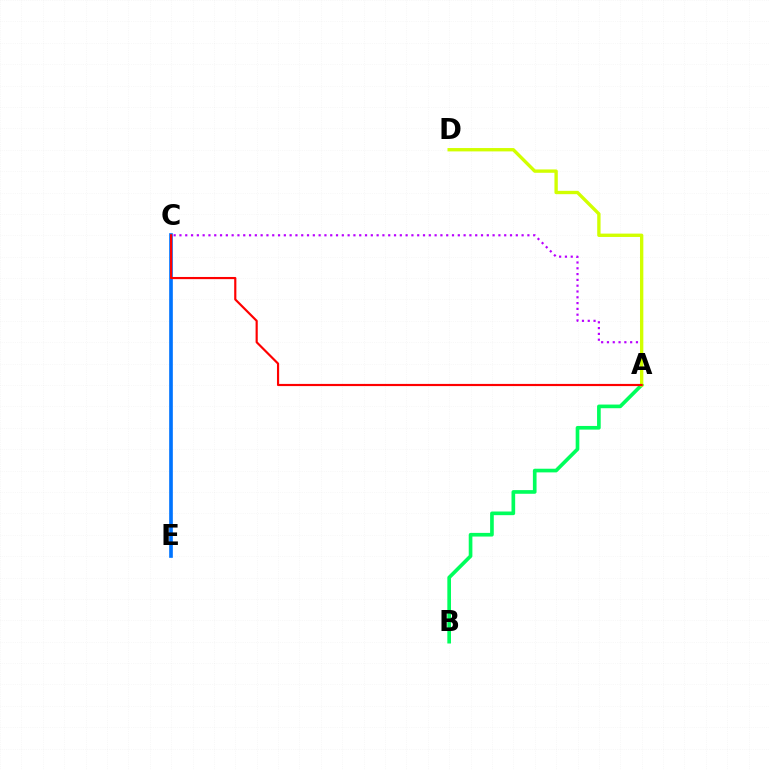{('C', 'E'): [{'color': '#0074ff', 'line_style': 'solid', 'thickness': 2.63}], ('A', 'C'): [{'color': '#b900ff', 'line_style': 'dotted', 'thickness': 1.58}, {'color': '#ff0000', 'line_style': 'solid', 'thickness': 1.56}], ('A', 'B'): [{'color': '#00ff5c', 'line_style': 'solid', 'thickness': 2.63}], ('A', 'D'): [{'color': '#d1ff00', 'line_style': 'solid', 'thickness': 2.41}]}